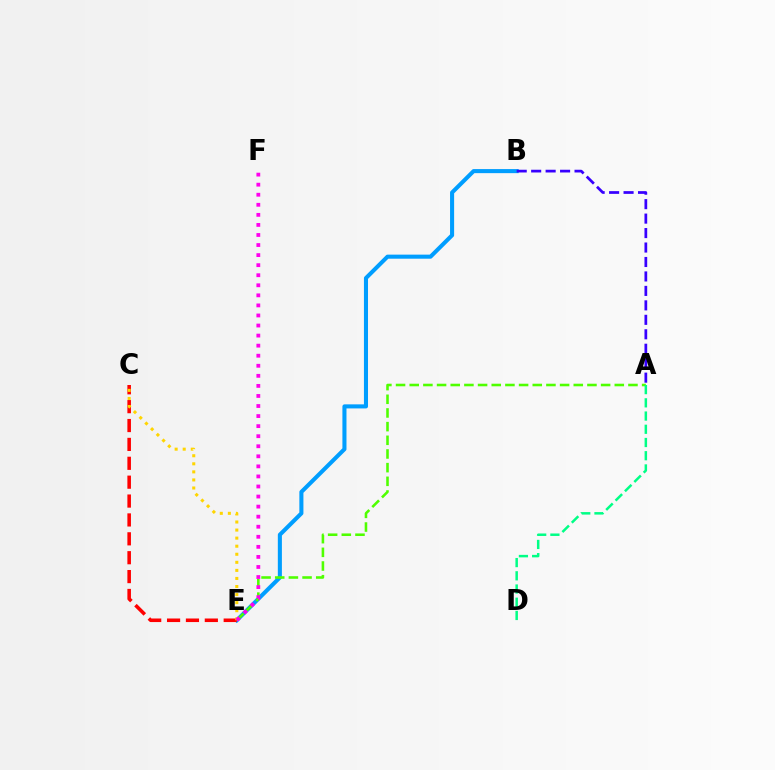{('B', 'E'): [{'color': '#009eff', 'line_style': 'solid', 'thickness': 2.93}], ('A', 'E'): [{'color': '#4fff00', 'line_style': 'dashed', 'thickness': 1.86}], ('A', 'B'): [{'color': '#3700ff', 'line_style': 'dashed', 'thickness': 1.96}], ('C', 'E'): [{'color': '#ff0000', 'line_style': 'dashed', 'thickness': 2.57}, {'color': '#ffd500', 'line_style': 'dotted', 'thickness': 2.19}], ('A', 'D'): [{'color': '#00ff86', 'line_style': 'dashed', 'thickness': 1.8}], ('E', 'F'): [{'color': '#ff00ed', 'line_style': 'dotted', 'thickness': 2.73}]}